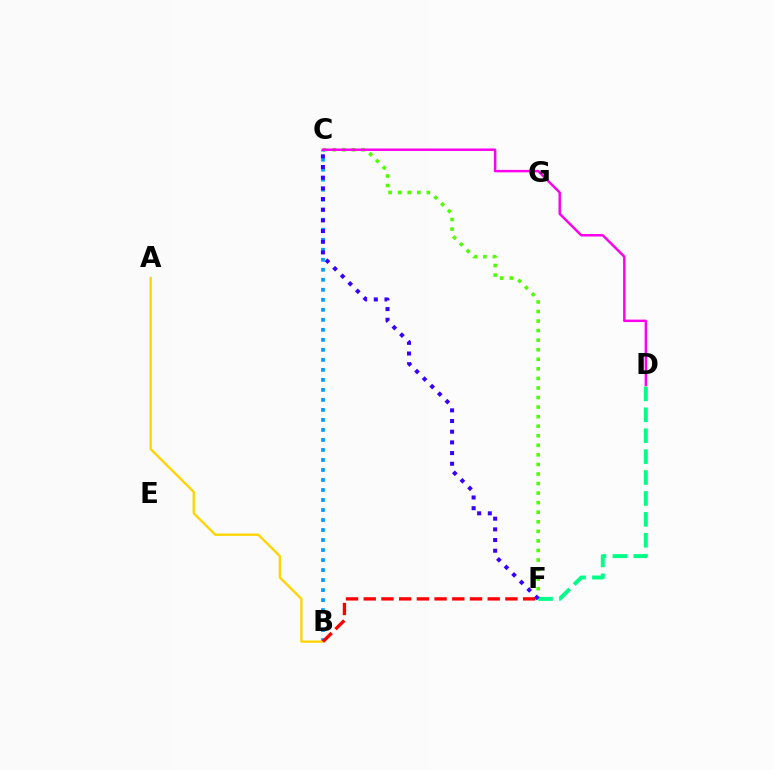{('C', 'F'): [{'color': '#4fff00', 'line_style': 'dotted', 'thickness': 2.6}, {'color': '#3700ff', 'line_style': 'dotted', 'thickness': 2.9}], ('D', 'F'): [{'color': '#00ff86', 'line_style': 'dashed', 'thickness': 2.84}], ('B', 'C'): [{'color': '#009eff', 'line_style': 'dotted', 'thickness': 2.72}], ('A', 'B'): [{'color': '#ffd500', 'line_style': 'solid', 'thickness': 1.69}], ('B', 'F'): [{'color': '#ff0000', 'line_style': 'dashed', 'thickness': 2.41}], ('C', 'D'): [{'color': '#ff00ed', 'line_style': 'solid', 'thickness': 1.77}]}